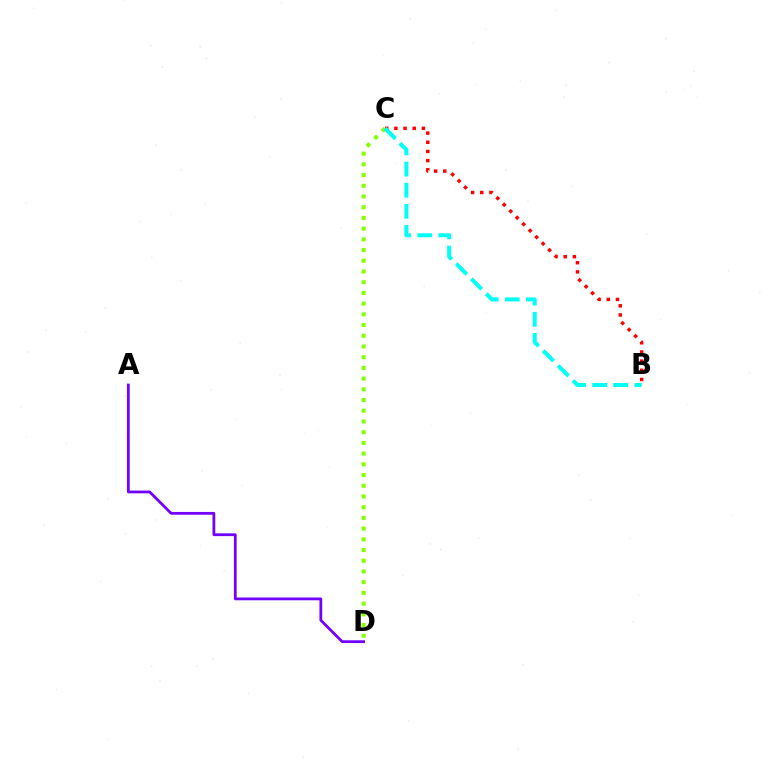{('C', 'D'): [{'color': '#84ff00', 'line_style': 'dotted', 'thickness': 2.91}], ('B', 'C'): [{'color': '#ff0000', 'line_style': 'dotted', 'thickness': 2.49}, {'color': '#00fff6', 'line_style': 'dashed', 'thickness': 2.87}], ('A', 'D'): [{'color': '#7200ff', 'line_style': 'solid', 'thickness': 2.0}]}